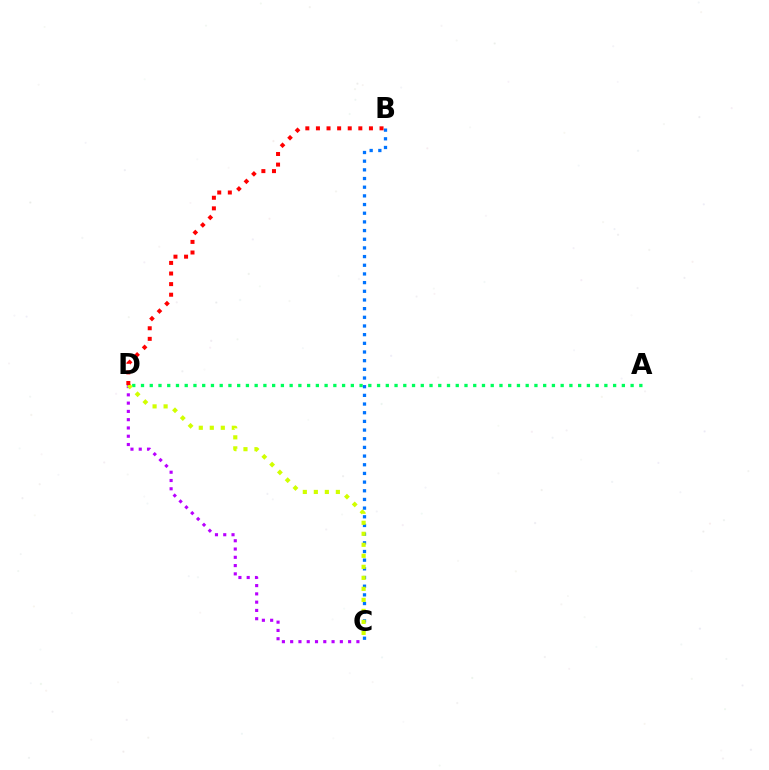{('A', 'D'): [{'color': '#00ff5c', 'line_style': 'dotted', 'thickness': 2.38}], ('B', 'C'): [{'color': '#0074ff', 'line_style': 'dotted', 'thickness': 2.36}], ('C', 'D'): [{'color': '#b900ff', 'line_style': 'dotted', 'thickness': 2.25}, {'color': '#d1ff00', 'line_style': 'dotted', 'thickness': 2.99}], ('B', 'D'): [{'color': '#ff0000', 'line_style': 'dotted', 'thickness': 2.88}]}